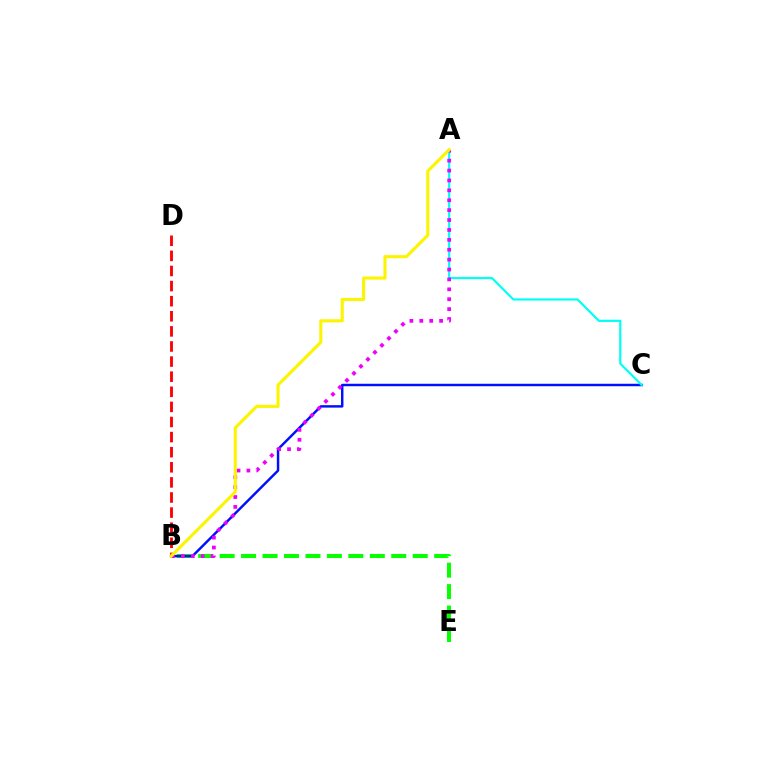{('B', 'E'): [{'color': '#08ff00', 'line_style': 'dashed', 'thickness': 2.91}], ('B', 'C'): [{'color': '#0010ff', 'line_style': 'solid', 'thickness': 1.77}], ('A', 'C'): [{'color': '#00fff6', 'line_style': 'solid', 'thickness': 1.57}], ('A', 'B'): [{'color': '#ee00ff', 'line_style': 'dotted', 'thickness': 2.69}, {'color': '#fcf500', 'line_style': 'solid', 'thickness': 2.22}], ('B', 'D'): [{'color': '#ff0000', 'line_style': 'dashed', 'thickness': 2.05}]}